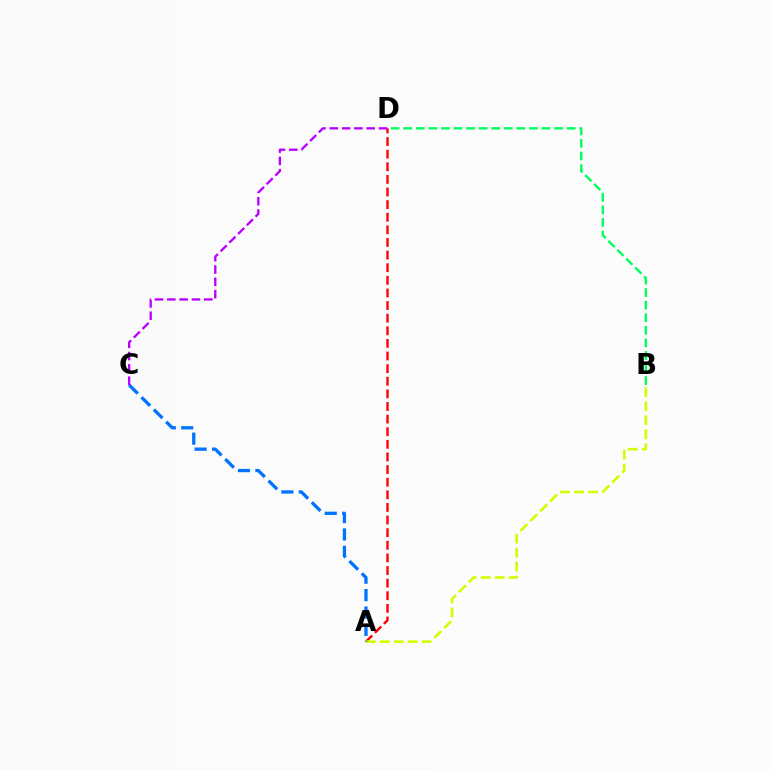{('A', 'D'): [{'color': '#ff0000', 'line_style': 'dashed', 'thickness': 1.71}], ('A', 'B'): [{'color': '#d1ff00', 'line_style': 'dashed', 'thickness': 1.9}], ('A', 'C'): [{'color': '#0074ff', 'line_style': 'dashed', 'thickness': 2.36}], ('C', 'D'): [{'color': '#b900ff', 'line_style': 'dashed', 'thickness': 1.67}], ('B', 'D'): [{'color': '#00ff5c', 'line_style': 'dashed', 'thickness': 1.71}]}